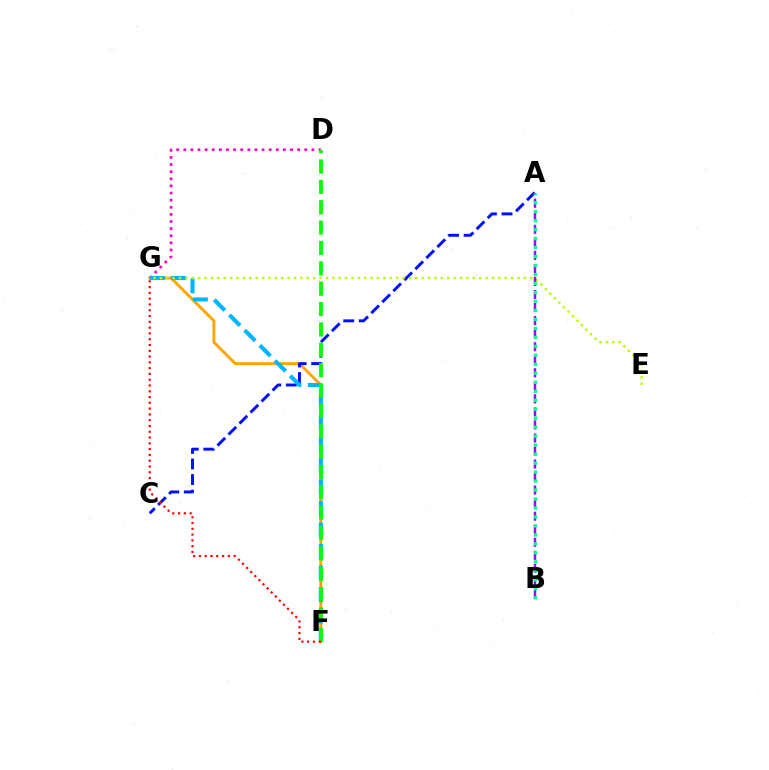{('D', 'G'): [{'color': '#ff00bd', 'line_style': 'dotted', 'thickness': 1.93}], ('F', 'G'): [{'color': '#ffa500', 'line_style': 'solid', 'thickness': 2.07}, {'color': '#00b5ff', 'line_style': 'dashed', 'thickness': 2.92}, {'color': '#ff0000', 'line_style': 'dotted', 'thickness': 1.57}], ('A', 'C'): [{'color': '#0010ff', 'line_style': 'dashed', 'thickness': 2.12}], ('D', 'F'): [{'color': '#08ff00', 'line_style': 'dashed', 'thickness': 2.77}], ('E', 'G'): [{'color': '#b3ff00', 'line_style': 'dotted', 'thickness': 1.74}], ('A', 'B'): [{'color': '#9b00ff', 'line_style': 'dashed', 'thickness': 1.77}, {'color': '#00ff9d', 'line_style': 'dotted', 'thickness': 2.44}]}